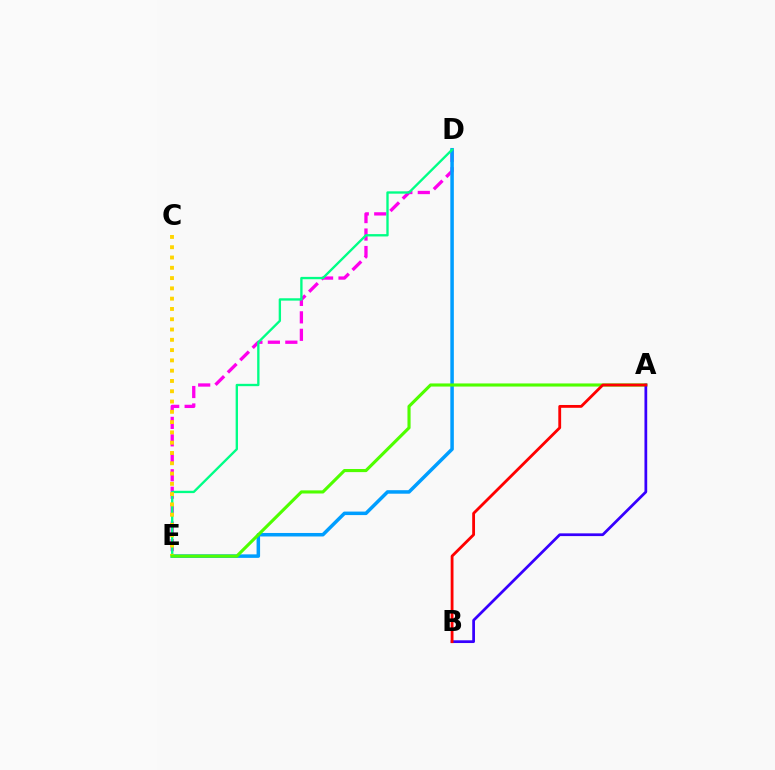{('D', 'E'): [{'color': '#ff00ed', 'line_style': 'dashed', 'thickness': 2.37}, {'color': '#009eff', 'line_style': 'solid', 'thickness': 2.53}, {'color': '#00ff86', 'line_style': 'solid', 'thickness': 1.69}], ('C', 'E'): [{'color': '#ffd500', 'line_style': 'dotted', 'thickness': 2.79}], ('A', 'E'): [{'color': '#4fff00', 'line_style': 'solid', 'thickness': 2.25}], ('A', 'B'): [{'color': '#3700ff', 'line_style': 'solid', 'thickness': 1.97}, {'color': '#ff0000', 'line_style': 'solid', 'thickness': 2.03}]}